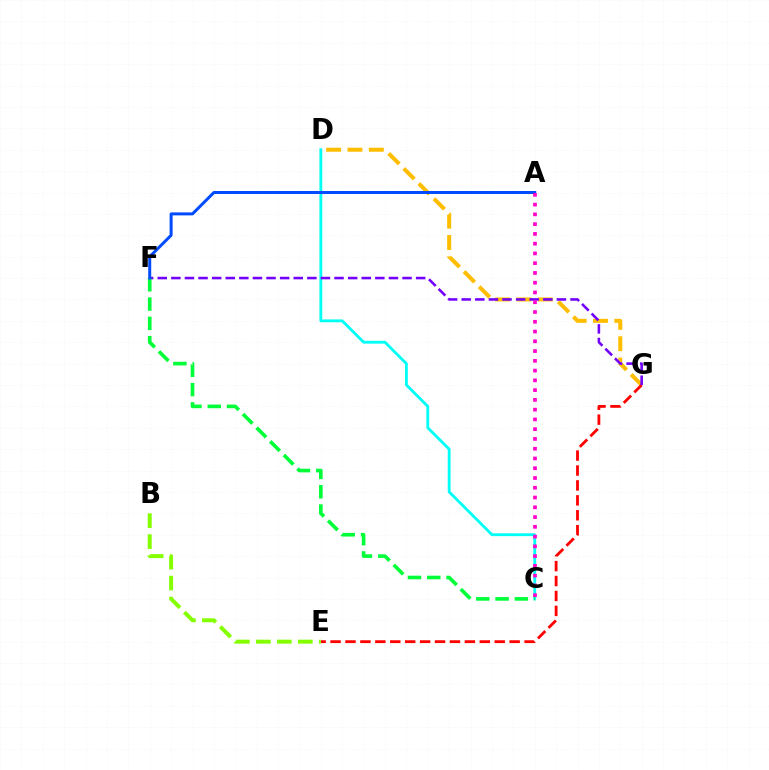{('D', 'G'): [{'color': '#ffbd00', 'line_style': 'dashed', 'thickness': 2.9}], ('C', 'D'): [{'color': '#00fff6', 'line_style': 'solid', 'thickness': 2.04}], ('E', 'G'): [{'color': '#ff0000', 'line_style': 'dashed', 'thickness': 2.03}], ('F', 'G'): [{'color': '#7200ff', 'line_style': 'dashed', 'thickness': 1.85}], ('C', 'F'): [{'color': '#00ff39', 'line_style': 'dashed', 'thickness': 2.62}], ('A', 'F'): [{'color': '#004bff', 'line_style': 'solid', 'thickness': 2.15}], ('B', 'E'): [{'color': '#84ff00', 'line_style': 'dashed', 'thickness': 2.85}], ('A', 'C'): [{'color': '#ff00cf', 'line_style': 'dotted', 'thickness': 2.65}]}